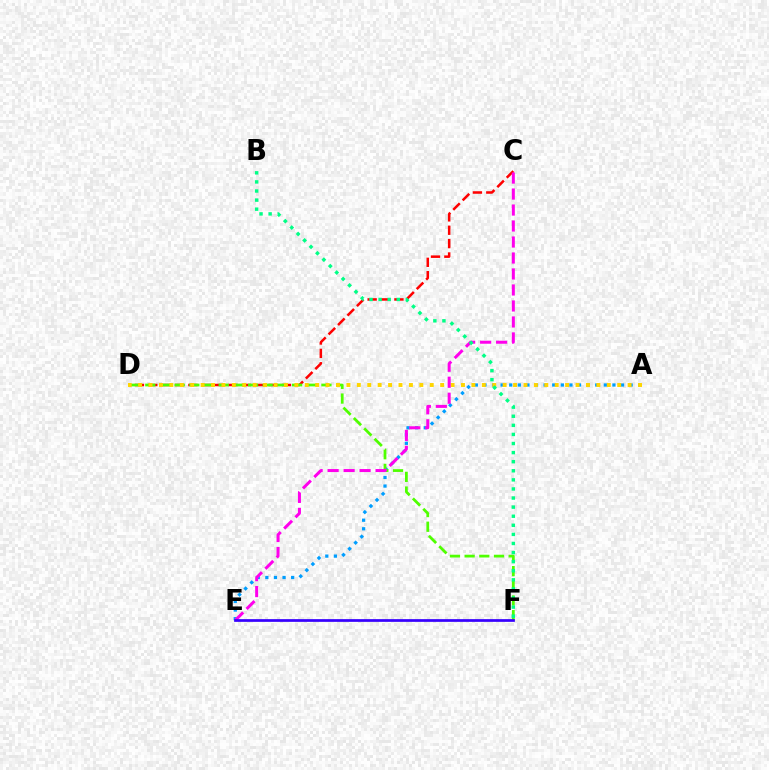{('C', 'D'): [{'color': '#ff0000', 'line_style': 'dashed', 'thickness': 1.82}], ('A', 'E'): [{'color': '#009eff', 'line_style': 'dotted', 'thickness': 2.34}], ('D', 'F'): [{'color': '#4fff00', 'line_style': 'dashed', 'thickness': 1.99}], ('A', 'D'): [{'color': '#ffd500', 'line_style': 'dotted', 'thickness': 2.83}], ('C', 'E'): [{'color': '#ff00ed', 'line_style': 'dashed', 'thickness': 2.17}], ('E', 'F'): [{'color': '#3700ff', 'line_style': 'solid', 'thickness': 1.96}], ('B', 'F'): [{'color': '#00ff86', 'line_style': 'dotted', 'thickness': 2.47}]}